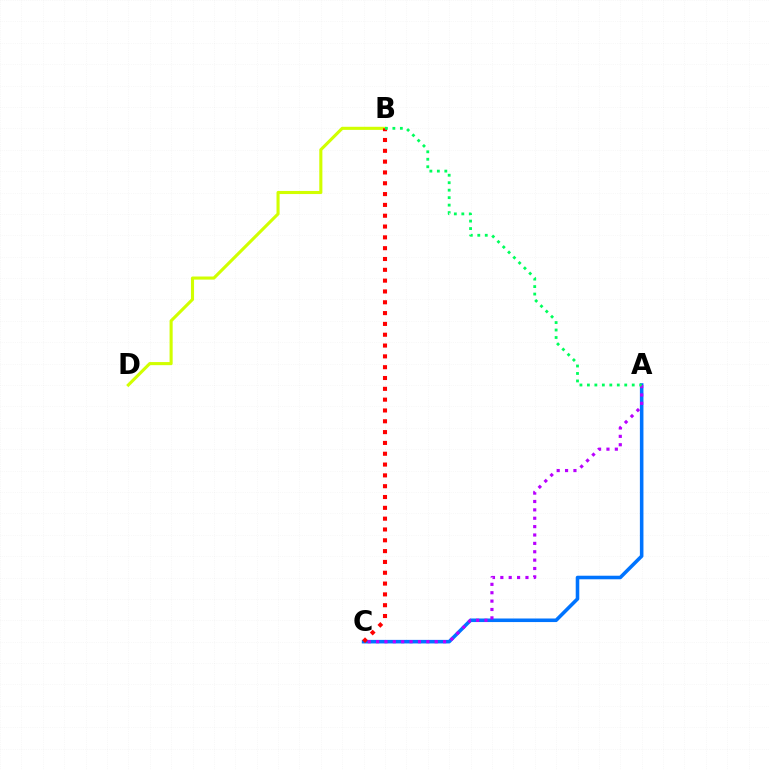{('A', 'C'): [{'color': '#0074ff', 'line_style': 'solid', 'thickness': 2.57}, {'color': '#b900ff', 'line_style': 'dotted', 'thickness': 2.28}], ('B', 'D'): [{'color': '#d1ff00', 'line_style': 'solid', 'thickness': 2.23}], ('B', 'C'): [{'color': '#ff0000', 'line_style': 'dotted', 'thickness': 2.94}], ('A', 'B'): [{'color': '#00ff5c', 'line_style': 'dotted', 'thickness': 2.03}]}